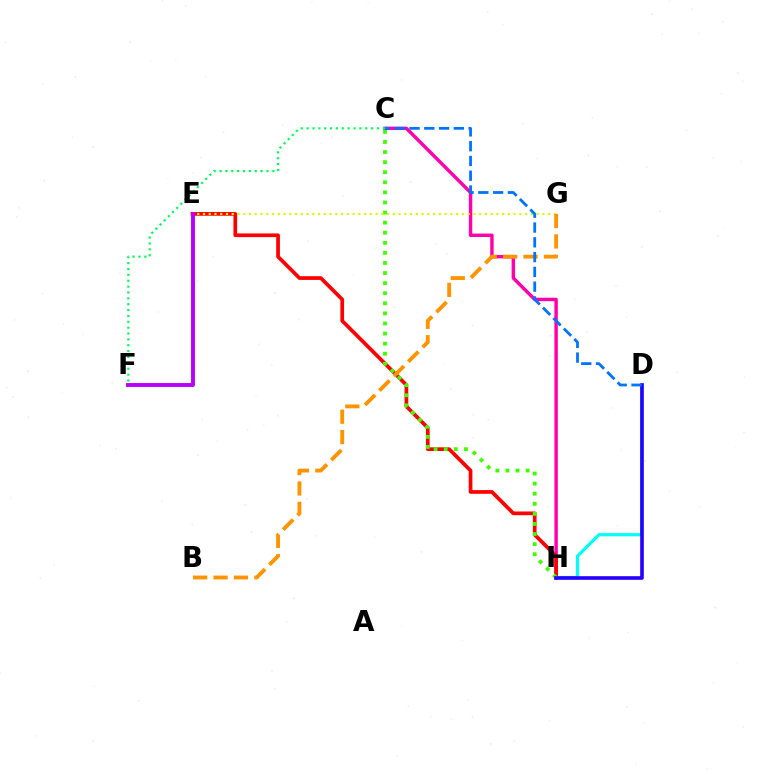{('C', 'H'): [{'color': '#ff00ac', 'line_style': 'solid', 'thickness': 2.47}, {'color': '#3dff00', 'line_style': 'dotted', 'thickness': 2.74}], ('E', 'H'): [{'color': '#ff0000', 'line_style': 'solid', 'thickness': 2.67}], ('D', 'H'): [{'color': '#00fff6', 'line_style': 'solid', 'thickness': 2.3}, {'color': '#2500ff', 'line_style': 'solid', 'thickness': 2.61}], ('E', 'G'): [{'color': '#d1ff00', 'line_style': 'dotted', 'thickness': 1.56}], ('E', 'F'): [{'color': '#b900ff', 'line_style': 'solid', 'thickness': 2.81}], ('B', 'G'): [{'color': '#ff9400', 'line_style': 'dashed', 'thickness': 2.77}], ('C', 'D'): [{'color': '#0074ff', 'line_style': 'dashed', 'thickness': 2.01}], ('C', 'F'): [{'color': '#00ff5c', 'line_style': 'dotted', 'thickness': 1.59}]}